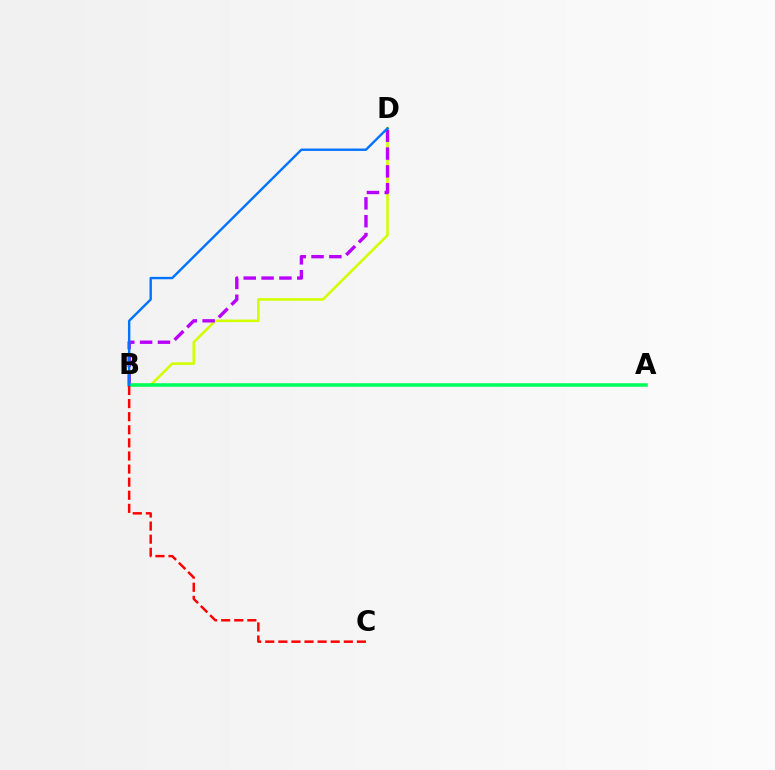{('B', 'D'): [{'color': '#d1ff00', 'line_style': 'solid', 'thickness': 1.85}, {'color': '#b900ff', 'line_style': 'dashed', 'thickness': 2.42}, {'color': '#0074ff', 'line_style': 'solid', 'thickness': 1.73}], ('A', 'B'): [{'color': '#00ff5c', 'line_style': 'solid', 'thickness': 2.57}], ('B', 'C'): [{'color': '#ff0000', 'line_style': 'dashed', 'thickness': 1.78}]}